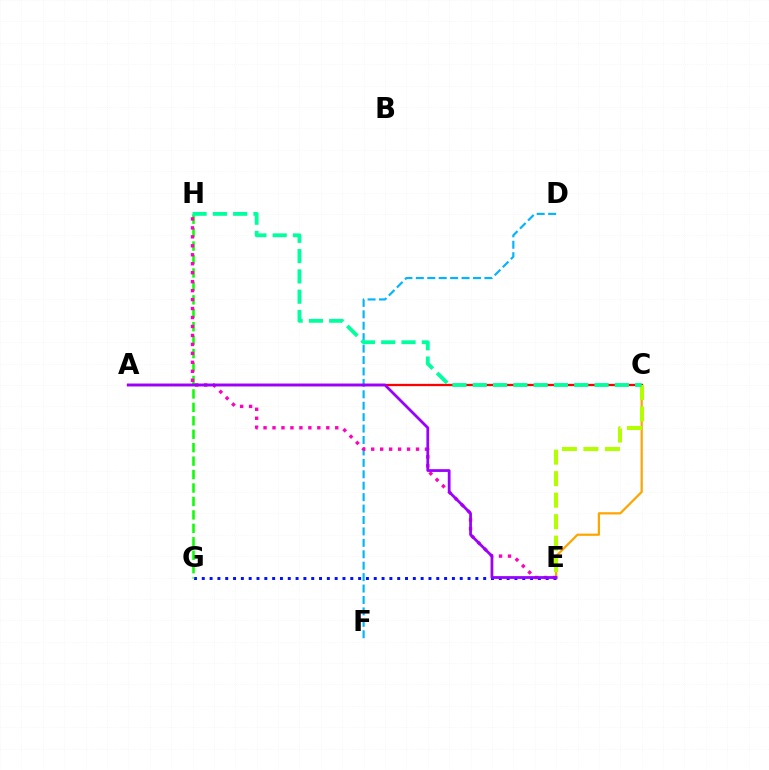{('D', 'F'): [{'color': '#00b5ff', 'line_style': 'dashed', 'thickness': 1.55}], ('E', 'G'): [{'color': '#0010ff', 'line_style': 'dotted', 'thickness': 2.12}], ('C', 'E'): [{'color': '#ffa500', 'line_style': 'solid', 'thickness': 1.61}, {'color': '#b3ff00', 'line_style': 'dashed', 'thickness': 2.92}], ('G', 'H'): [{'color': '#08ff00', 'line_style': 'dashed', 'thickness': 1.83}], ('A', 'C'): [{'color': '#ff0000', 'line_style': 'solid', 'thickness': 1.64}], ('E', 'H'): [{'color': '#ff00bd', 'line_style': 'dotted', 'thickness': 2.44}], ('A', 'E'): [{'color': '#9b00ff', 'line_style': 'solid', 'thickness': 1.99}], ('C', 'H'): [{'color': '#00ff9d', 'line_style': 'dashed', 'thickness': 2.76}]}